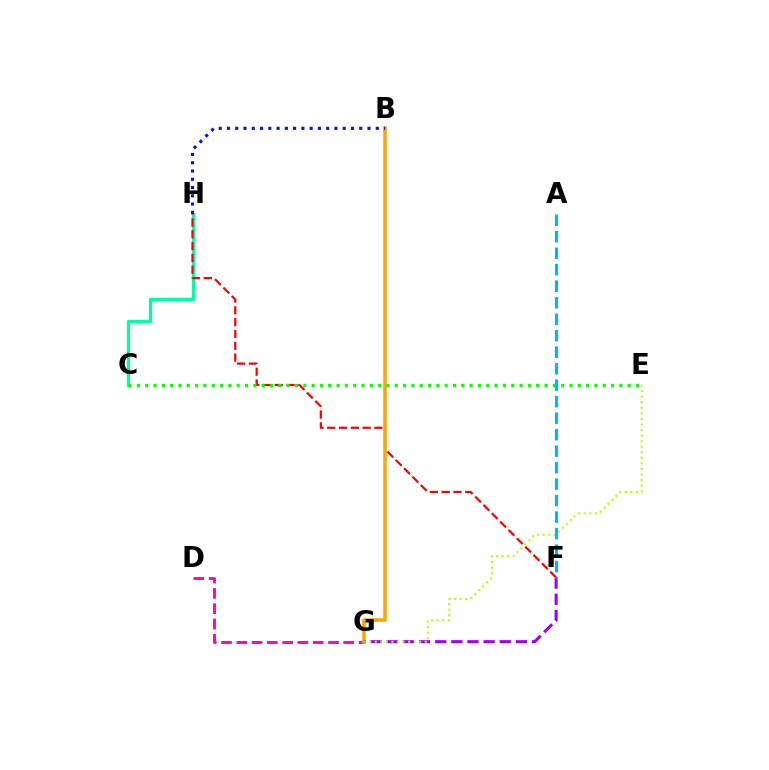{('C', 'H'): [{'color': '#00ff9d', 'line_style': 'solid', 'thickness': 2.32}], ('D', 'G'): [{'color': '#ff00bd', 'line_style': 'dashed', 'thickness': 2.08}], ('F', 'H'): [{'color': '#ff0000', 'line_style': 'dashed', 'thickness': 1.6}], ('B', 'G'): [{'color': '#ffa500', 'line_style': 'solid', 'thickness': 2.58}], ('F', 'G'): [{'color': '#9b00ff', 'line_style': 'dashed', 'thickness': 2.19}], ('E', 'G'): [{'color': '#b3ff00', 'line_style': 'dotted', 'thickness': 1.51}], ('B', 'H'): [{'color': '#0010ff', 'line_style': 'dotted', 'thickness': 2.25}], ('C', 'E'): [{'color': '#08ff00', 'line_style': 'dotted', 'thickness': 2.26}], ('A', 'F'): [{'color': '#00b5ff', 'line_style': 'dashed', 'thickness': 2.24}]}